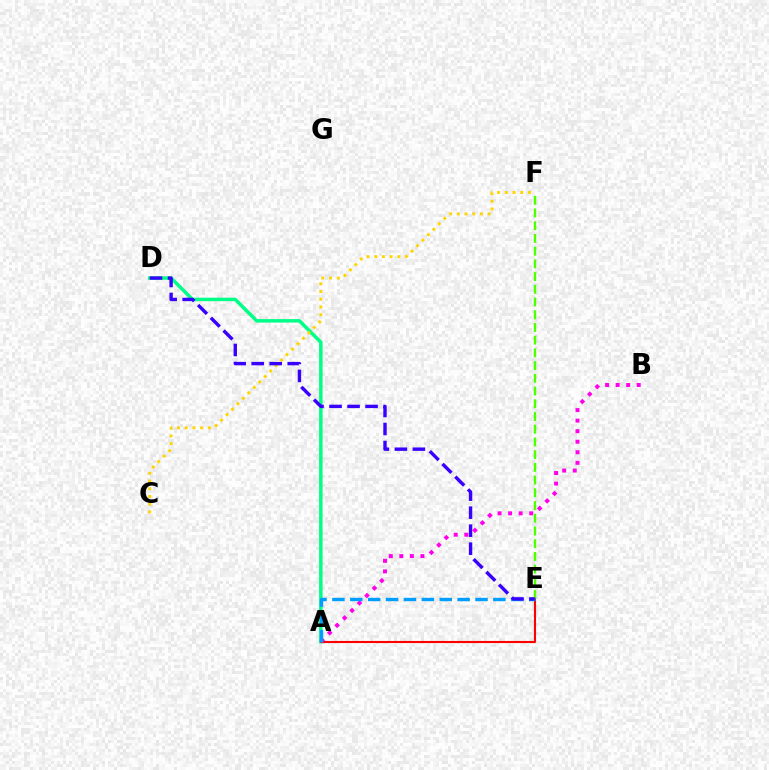{('A', 'D'): [{'color': '#00ff86', 'line_style': 'solid', 'thickness': 2.51}], ('C', 'F'): [{'color': '#ffd500', 'line_style': 'dotted', 'thickness': 2.1}], ('E', 'F'): [{'color': '#4fff00', 'line_style': 'dashed', 'thickness': 1.73}], ('A', 'E'): [{'color': '#ff0000', 'line_style': 'solid', 'thickness': 1.51}, {'color': '#009eff', 'line_style': 'dashed', 'thickness': 2.43}], ('A', 'B'): [{'color': '#ff00ed', 'line_style': 'dotted', 'thickness': 2.86}], ('D', 'E'): [{'color': '#3700ff', 'line_style': 'dashed', 'thickness': 2.45}]}